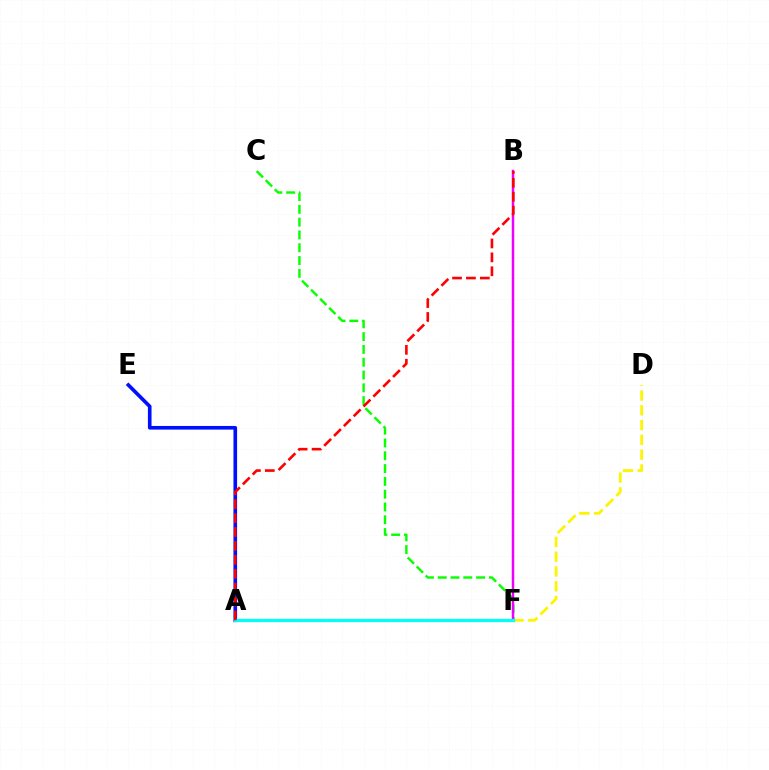{('A', 'E'): [{'color': '#0010ff', 'line_style': 'solid', 'thickness': 2.62}], ('D', 'F'): [{'color': '#fcf500', 'line_style': 'dashed', 'thickness': 2.01}], ('C', 'F'): [{'color': '#08ff00', 'line_style': 'dashed', 'thickness': 1.74}], ('B', 'F'): [{'color': '#ee00ff', 'line_style': 'solid', 'thickness': 1.78}], ('A', 'F'): [{'color': '#00fff6', 'line_style': 'solid', 'thickness': 2.34}], ('A', 'B'): [{'color': '#ff0000', 'line_style': 'dashed', 'thickness': 1.89}]}